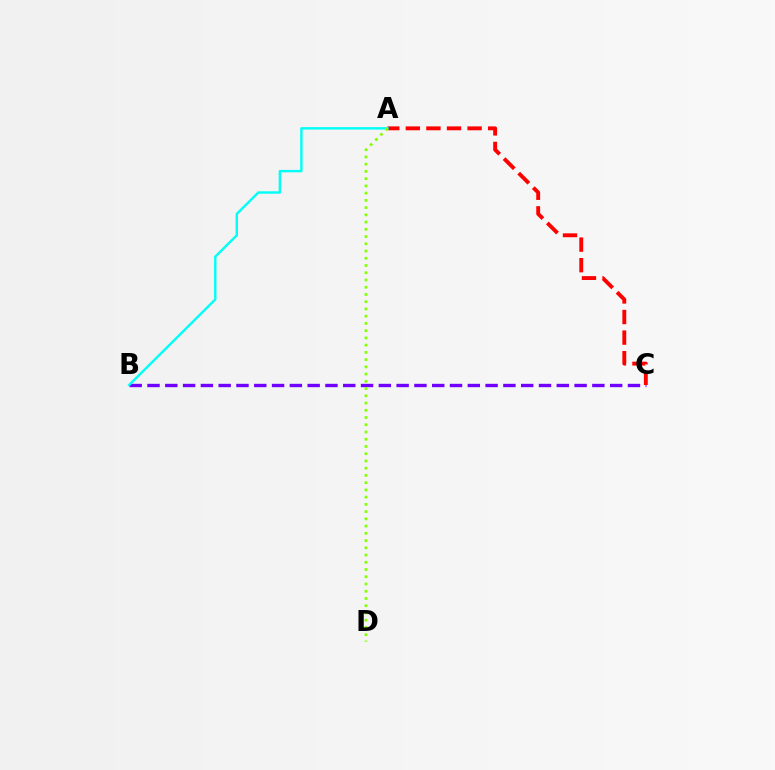{('B', 'C'): [{'color': '#7200ff', 'line_style': 'dashed', 'thickness': 2.42}], ('A', 'C'): [{'color': '#ff0000', 'line_style': 'dashed', 'thickness': 2.8}], ('A', 'B'): [{'color': '#00fff6', 'line_style': 'solid', 'thickness': 1.74}], ('A', 'D'): [{'color': '#84ff00', 'line_style': 'dotted', 'thickness': 1.97}]}